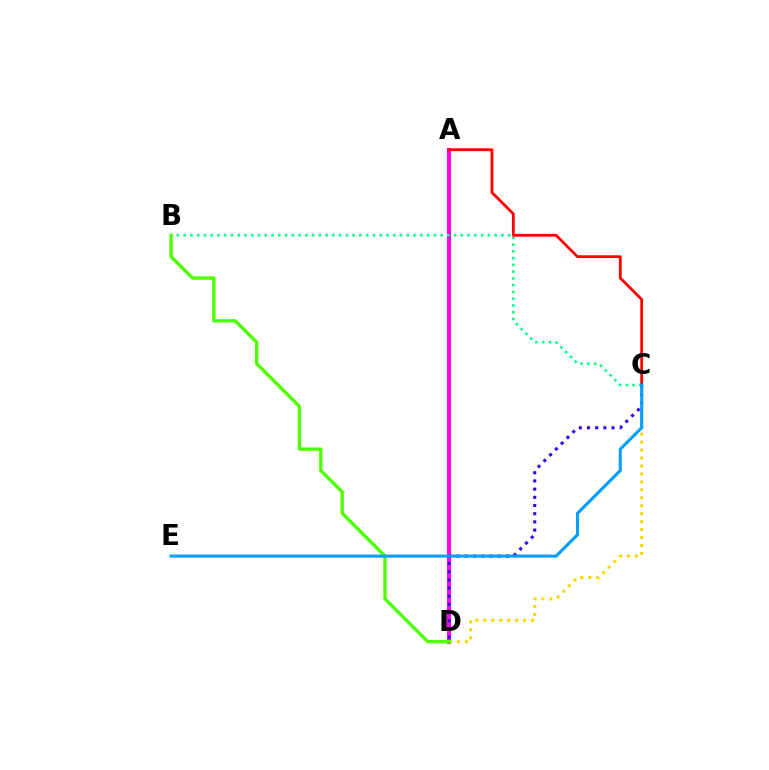{('A', 'D'): [{'color': '#ff00ed', 'line_style': 'solid', 'thickness': 2.91}], ('C', 'D'): [{'color': '#ffd500', 'line_style': 'dotted', 'thickness': 2.16}, {'color': '#3700ff', 'line_style': 'dotted', 'thickness': 2.22}], ('B', 'C'): [{'color': '#00ff86', 'line_style': 'dotted', 'thickness': 1.84}], ('A', 'C'): [{'color': '#ff0000', 'line_style': 'solid', 'thickness': 2.01}], ('B', 'D'): [{'color': '#4fff00', 'line_style': 'solid', 'thickness': 2.44}], ('C', 'E'): [{'color': '#009eff', 'line_style': 'solid', 'thickness': 2.21}]}